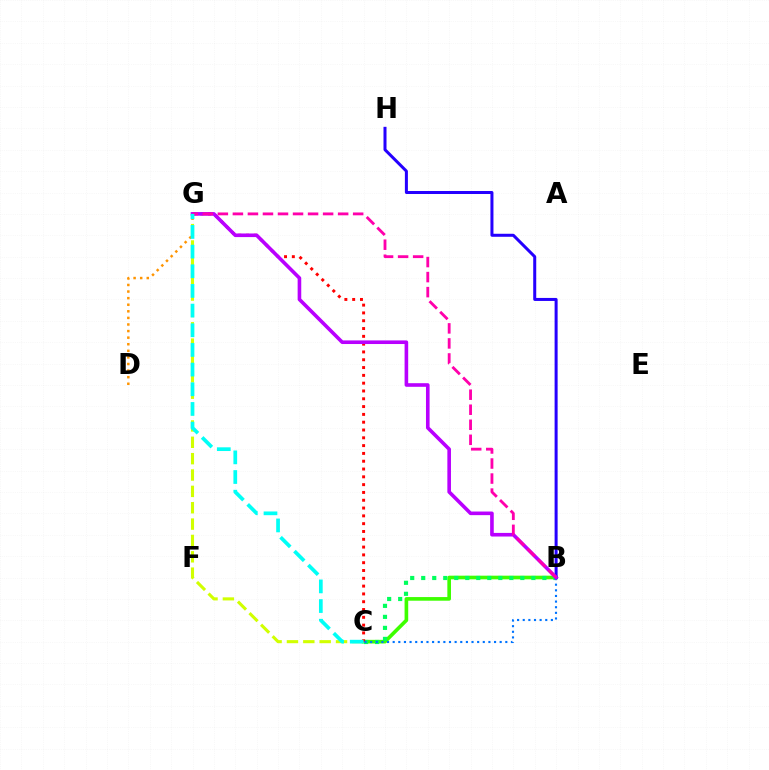{('B', 'C'): [{'color': '#3dff00', 'line_style': 'solid', 'thickness': 2.62}, {'color': '#00ff5c', 'line_style': 'dotted', 'thickness': 2.99}, {'color': '#0074ff', 'line_style': 'dotted', 'thickness': 1.53}], ('D', 'G'): [{'color': '#ff9400', 'line_style': 'dotted', 'thickness': 1.79}], ('C', 'G'): [{'color': '#d1ff00', 'line_style': 'dashed', 'thickness': 2.22}, {'color': '#ff0000', 'line_style': 'dotted', 'thickness': 2.12}, {'color': '#00fff6', 'line_style': 'dashed', 'thickness': 2.67}], ('B', 'H'): [{'color': '#2500ff', 'line_style': 'solid', 'thickness': 2.17}], ('B', 'G'): [{'color': '#b900ff', 'line_style': 'solid', 'thickness': 2.6}, {'color': '#ff00ac', 'line_style': 'dashed', 'thickness': 2.04}]}